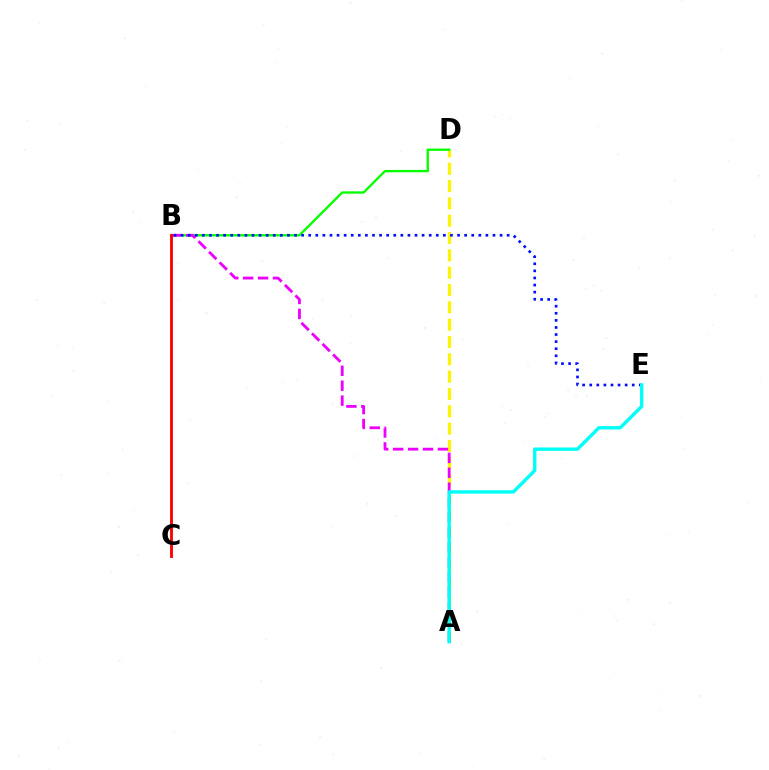{('A', 'D'): [{'color': '#fcf500', 'line_style': 'dashed', 'thickness': 2.35}], ('B', 'D'): [{'color': '#08ff00', 'line_style': 'solid', 'thickness': 1.69}], ('A', 'B'): [{'color': '#ee00ff', 'line_style': 'dashed', 'thickness': 2.03}], ('B', 'C'): [{'color': '#ff0000', 'line_style': 'solid', 'thickness': 2.06}], ('B', 'E'): [{'color': '#0010ff', 'line_style': 'dotted', 'thickness': 1.93}], ('A', 'E'): [{'color': '#00fff6', 'line_style': 'solid', 'thickness': 2.44}]}